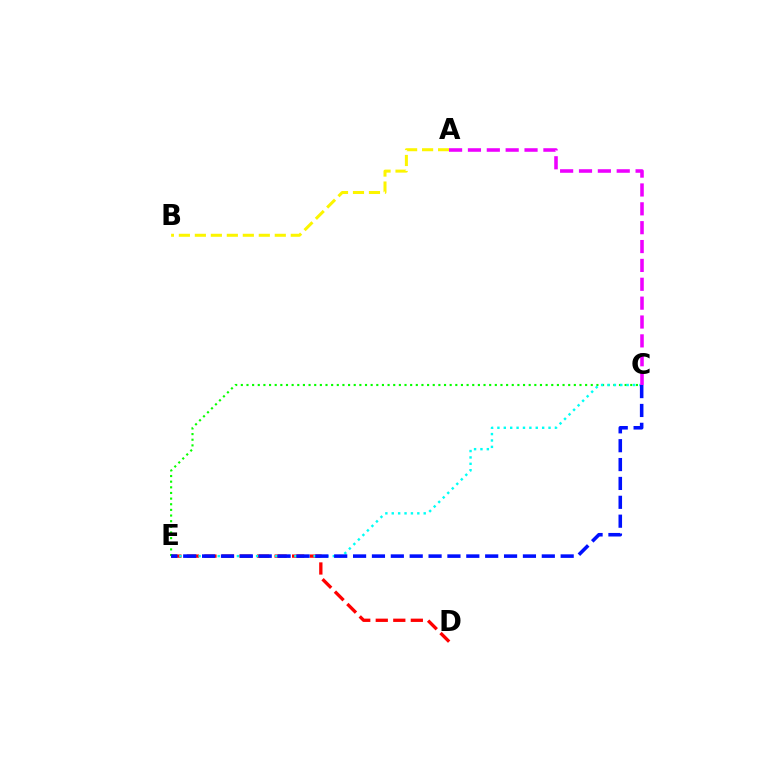{('D', 'E'): [{'color': '#ff0000', 'line_style': 'dashed', 'thickness': 2.38}], ('C', 'E'): [{'color': '#08ff00', 'line_style': 'dotted', 'thickness': 1.53}, {'color': '#00fff6', 'line_style': 'dotted', 'thickness': 1.74}, {'color': '#0010ff', 'line_style': 'dashed', 'thickness': 2.56}], ('A', 'B'): [{'color': '#fcf500', 'line_style': 'dashed', 'thickness': 2.17}], ('A', 'C'): [{'color': '#ee00ff', 'line_style': 'dashed', 'thickness': 2.56}]}